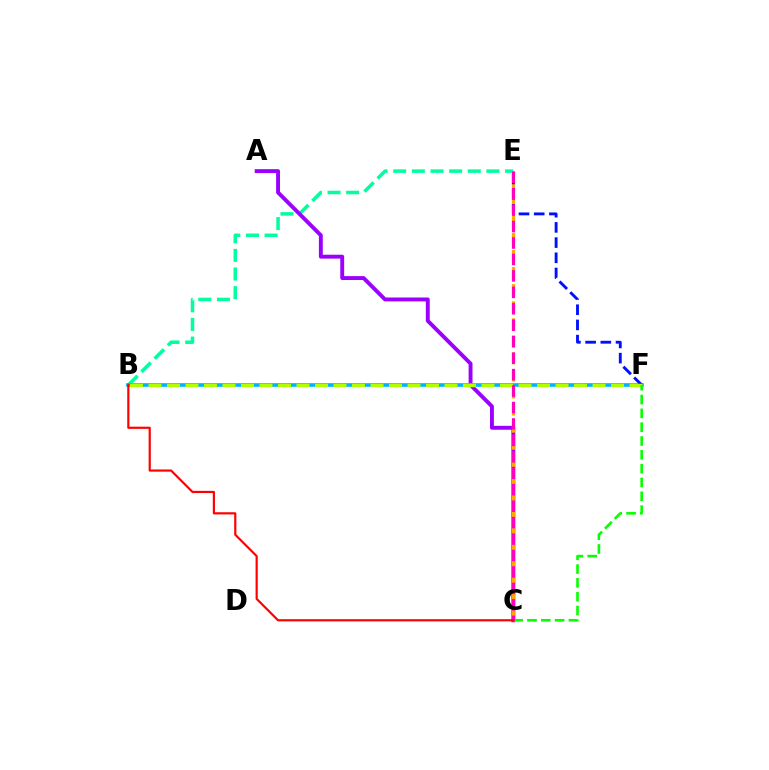{('B', 'E'): [{'color': '#00ff9d', 'line_style': 'dashed', 'thickness': 2.53}], ('A', 'C'): [{'color': '#9b00ff', 'line_style': 'solid', 'thickness': 2.81}], ('B', 'F'): [{'color': '#00b5ff', 'line_style': 'solid', 'thickness': 2.64}, {'color': '#b3ff00', 'line_style': 'dashed', 'thickness': 2.51}], ('C', 'E'): [{'color': '#ffa500', 'line_style': 'dashed', 'thickness': 2.32}, {'color': '#ff00bd', 'line_style': 'dashed', 'thickness': 2.23}], ('E', 'F'): [{'color': '#0010ff', 'line_style': 'dashed', 'thickness': 2.06}], ('C', 'F'): [{'color': '#08ff00', 'line_style': 'dashed', 'thickness': 1.88}], ('B', 'C'): [{'color': '#ff0000', 'line_style': 'solid', 'thickness': 1.57}]}